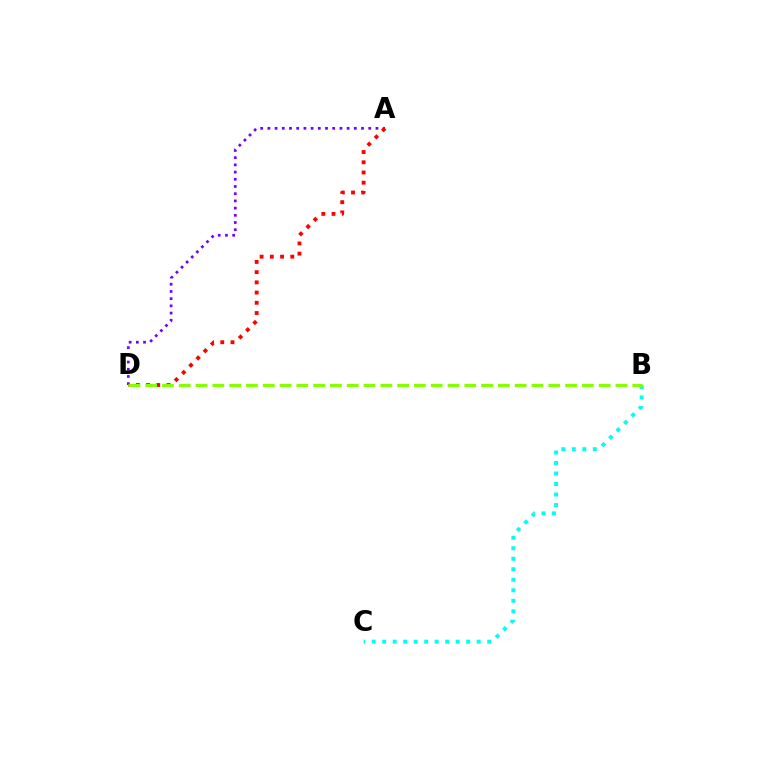{('A', 'D'): [{'color': '#7200ff', 'line_style': 'dotted', 'thickness': 1.96}, {'color': '#ff0000', 'line_style': 'dotted', 'thickness': 2.78}], ('B', 'C'): [{'color': '#00fff6', 'line_style': 'dotted', 'thickness': 2.85}], ('B', 'D'): [{'color': '#84ff00', 'line_style': 'dashed', 'thickness': 2.28}]}